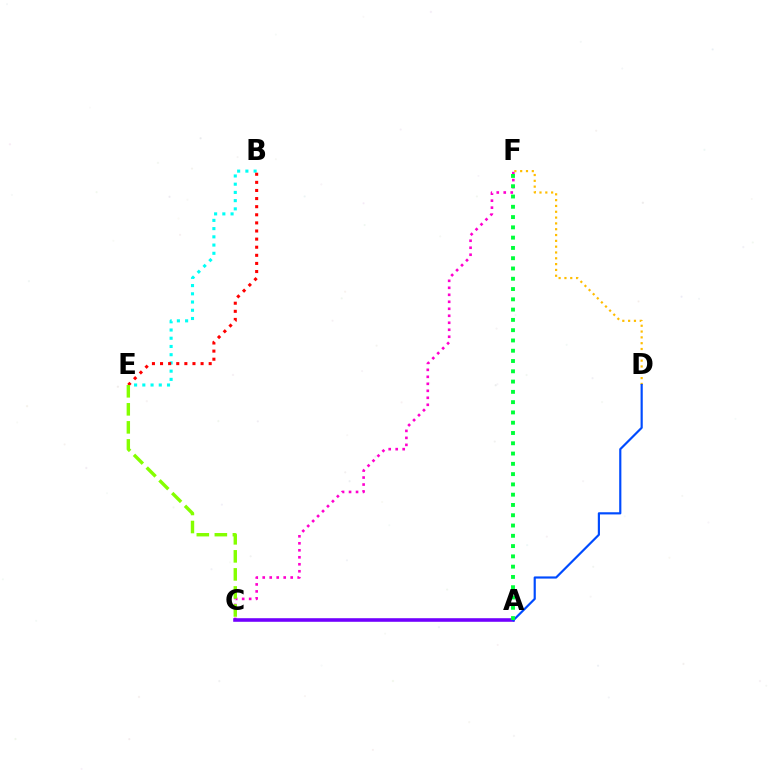{('C', 'F'): [{'color': '#ff00cf', 'line_style': 'dotted', 'thickness': 1.9}], ('B', 'E'): [{'color': '#00fff6', 'line_style': 'dotted', 'thickness': 2.24}, {'color': '#ff0000', 'line_style': 'dotted', 'thickness': 2.2}], ('A', 'C'): [{'color': '#7200ff', 'line_style': 'solid', 'thickness': 2.58}], ('C', 'E'): [{'color': '#84ff00', 'line_style': 'dashed', 'thickness': 2.45}], ('D', 'F'): [{'color': '#ffbd00', 'line_style': 'dotted', 'thickness': 1.58}], ('A', 'D'): [{'color': '#004bff', 'line_style': 'solid', 'thickness': 1.57}], ('A', 'F'): [{'color': '#00ff39', 'line_style': 'dotted', 'thickness': 2.79}]}